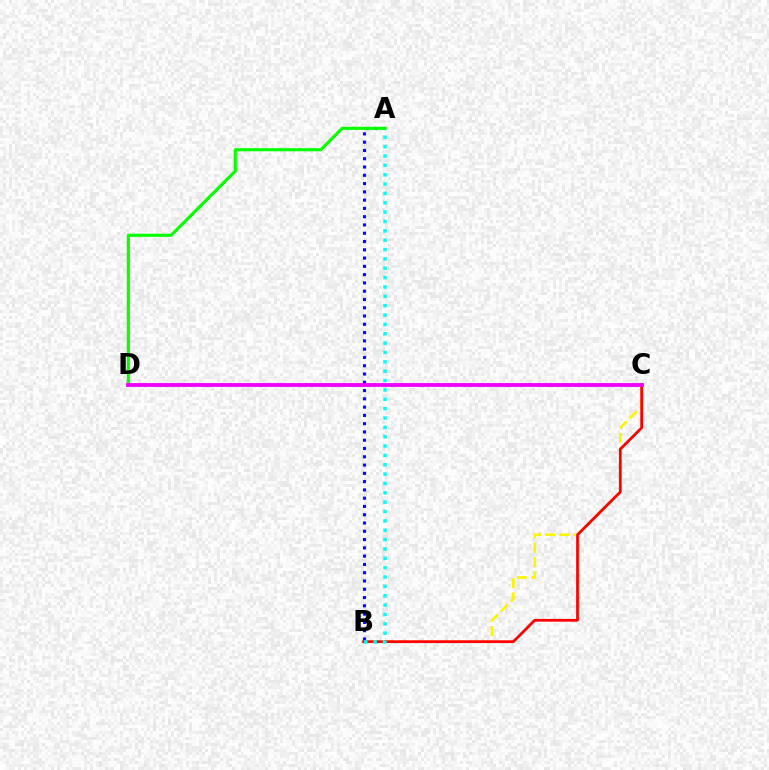{('B', 'C'): [{'color': '#fcf500', 'line_style': 'dashed', 'thickness': 1.93}, {'color': '#ff0000', 'line_style': 'solid', 'thickness': 1.98}], ('A', 'B'): [{'color': '#0010ff', 'line_style': 'dotted', 'thickness': 2.25}, {'color': '#00fff6', 'line_style': 'dotted', 'thickness': 2.54}], ('A', 'D'): [{'color': '#08ff00', 'line_style': 'solid', 'thickness': 2.25}], ('C', 'D'): [{'color': '#ee00ff', 'line_style': 'solid', 'thickness': 2.75}]}